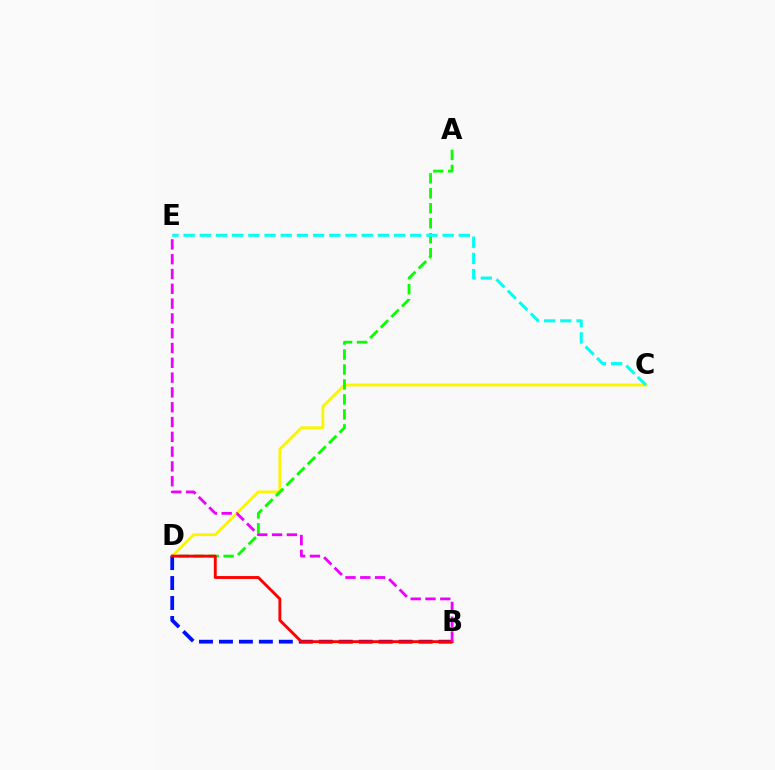{('C', 'D'): [{'color': '#fcf500', 'line_style': 'solid', 'thickness': 2.05}], ('A', 'D'): [{'color': '#08ff00', 'line_style': 'dashed', 'thickness': 2.03}], ('B', 'D'): [{'color': '#0010ff', 'line_style': 'dashed', 'thickness': 2.71}, {'color': '#ff0000', 'line_style': 'solid', 'thickness': 2.07}], ('C', 'E'): [{'color': '#00fff6', 'line_style': 'dashed', 'thickness': 2.2}], ('B', 'E'): [{'color': '#ee00ff', 'line_style': 'dashed', 'thickness': 2.01}]}